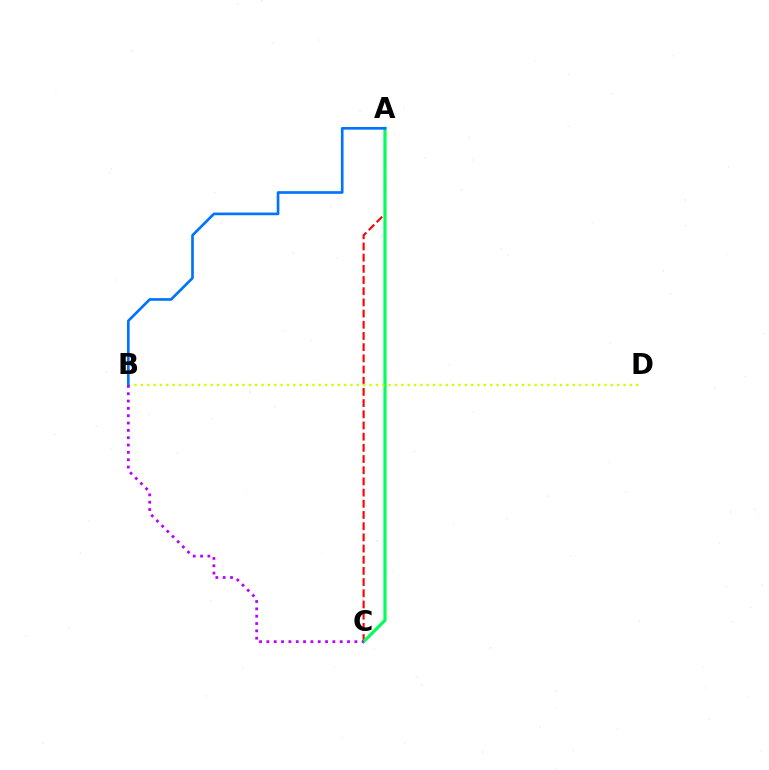{('A', 'C'): [{'color': '#ff0000', 'line_style': 'dashed', 'thickness': 1.52}, {'color': '#00ff5c', 'line_style': 'solid', 'thickness': 2.28}], ('B', 'D'): [{'color': '#d1ff00', 'line_style': 'dotted', 'thickness': 1.73}], ('A', 'B'): [{'color': '#0074ff', 'line_style': 'solid', 'thickness': 1.92}], ('B', 'C'): [{'color': '#b900ff', 'line_style': 'dotted', 'thickness': 1.99}]}